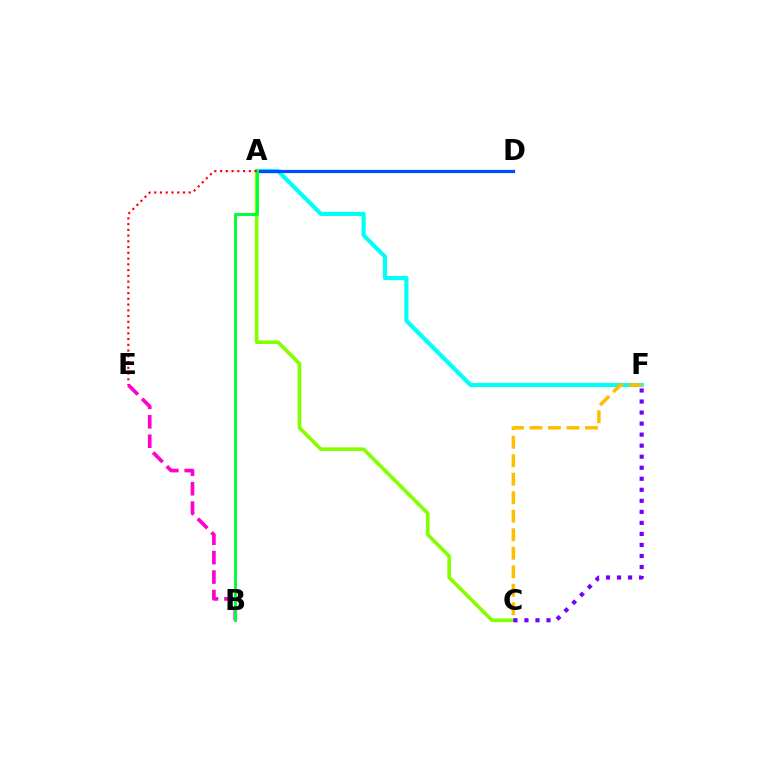{('A', 'F'): [{'color': '#00fff6', 'line_style': 'solid', 'thickness': 2.99}], ('B', 'E'): [{'color': '#ff00cf', 'line_style': 'dashed', 'thickness': 2.64}], ('A', 'D'): [{'color': '#004bff', 'line_style': 'solid', 'thickness': 2.32}], ('A', 'C'): [{'color': '#84ff00', 'line_style': 'solid', 'thickness': 2.63}], ('C', 'F'): [{'color': '#ffbd00', 'line_style': 'dashed', 'thickness': 2.51}, {'color': '#7200ff', 'line_style': 'dotted', 'thickness': 3.0}], ('A', 'B'): [{'color': '#00ff39', 'line_style': 'solid', 'thickness': 2.11}], ('A', 'E'): [{'color': '#ff0000', 'line_style': 'dotted', 'thickness': 1.56}]}